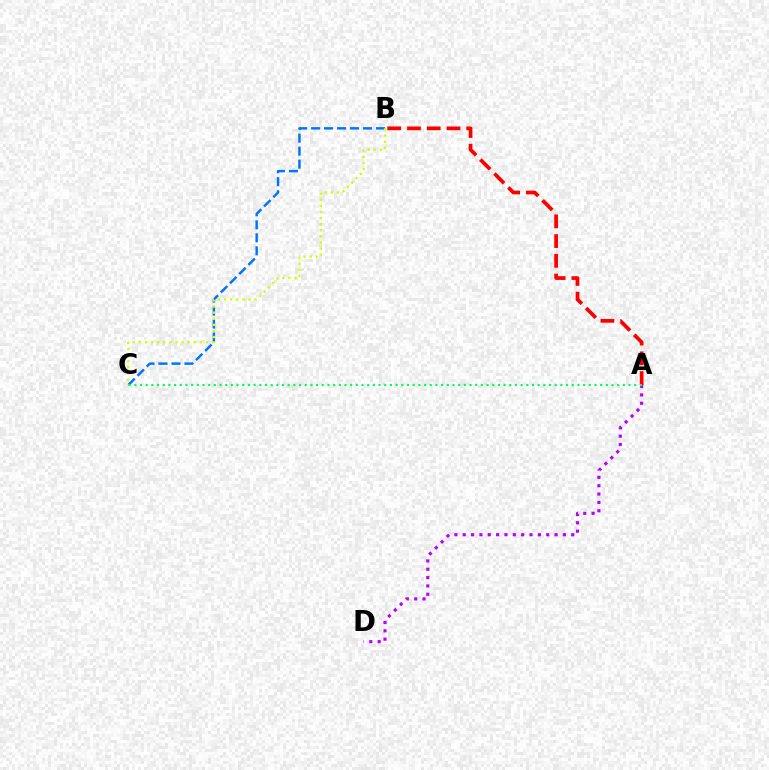{('B', 'C'): [{'color': '#0074ff', 'line_style': 'dashed', 'thickness': 1.76}, {'color': '#d1ff00', 'line_style': 'dotted', 'thickness': 1.66}], ('A', 'D'): [{'color': '#b900ff', 'line_style': 'dotted', 'thickness': 2.27}], ('A', 'B'): [{'color': '#ff0000', 'line_style': 'dashed', 'thickness': 2.68}], ('A', 'C'): [{'color': '#00ff5c', 'line_style': 'dotted', 'thickness': 1.54}]}